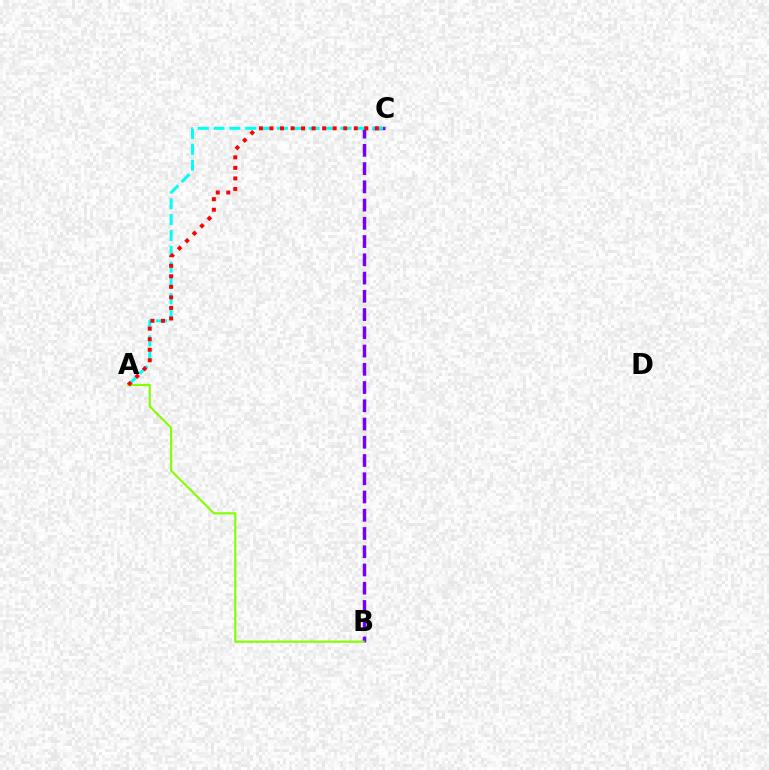{('B', 'C'): [{'color': '#7200ff', 'line_style': 'dashed', 'thickness': 2.48}], ('A', 'C'): [{'color': '#00fff6', 'line_style': 'dashed', 'thickness': 2.15}, {'color': '#ff0000', 'line_style': 'dotted', 'thickness': 2.86}], ('A', 'B'): [{'color': '#84ff00', 'line_style': 'solid', 'thickness': 1.55}]}